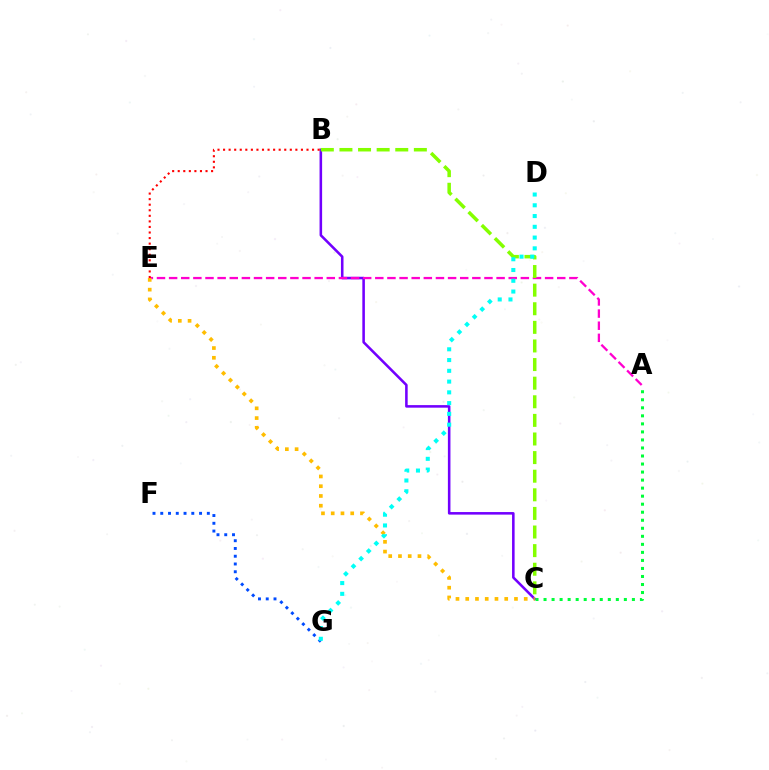{('B', 'C'): [{'color': '#7200ff', 'line_style': 'solid', 'thickness': 1.84}, {'color': '#84ff00', 'line_style': 'dashed', 'thickness': 2.53}], ('A', 'E'): [{'color': '#ff00cf', 'line_style': 'dashed', 'thickness': 1.65}], ('C', 'E'): [{'color': '#ffbd00', 'line_style': 'dotted', 'thickness': 2.65}], ('F', 'G'): [{'color': '#004bff', 'line_style': 'dotted', 'thickness': 2.11}], ('B', 'E'): [{'color': '#ff0000', 'line_style': 'dotted', 'thickness': 1.51}], ('A', 'C'): [{'color': '#00ff39', 'line_style': 'dotted', 'thickness': 2.18}], ('D', 'G'): [{'color': '#00fff6', 'line_style': 'dotted', 'thickness': 2.92}]}